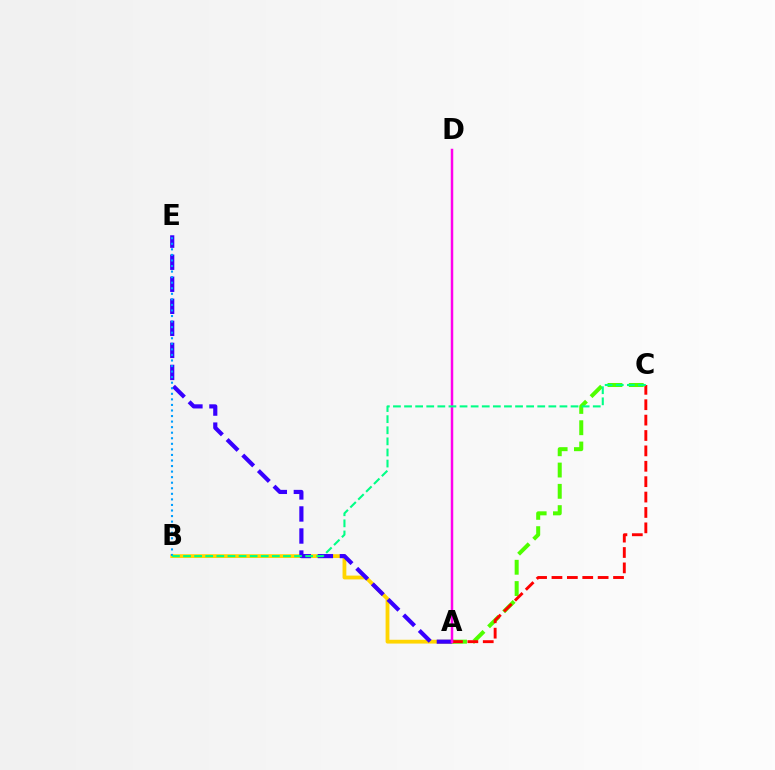{('A', 'B'): [{'color': '#ffd500', 'line_style': 'solid', 'thickness': 2.74}], ('A', 'E'): [{'color': '#3700ff', 'line_style': 'dashed', 'thickness': 2.99}], ('A', 'C'): [{'color': '#4fff00', 'line_style': 'dashed', 'thickness': 2.89}, {'color': '#ff0000', 'line_style': 'dashed', 'thickness': 2.09}], ('A', 'D'): [{'color': '#ff00ed', 'line_style': 'solid', 'thickness': 1.79}], ('B', 'E'): [{'color': '#009eff', 'line_style': 'dotted', 'thickness': 1.51}], ('B', 'C'): [{'color': '#00ff86', 'line_style': 'dashed', 'thickness': 1.51}]}